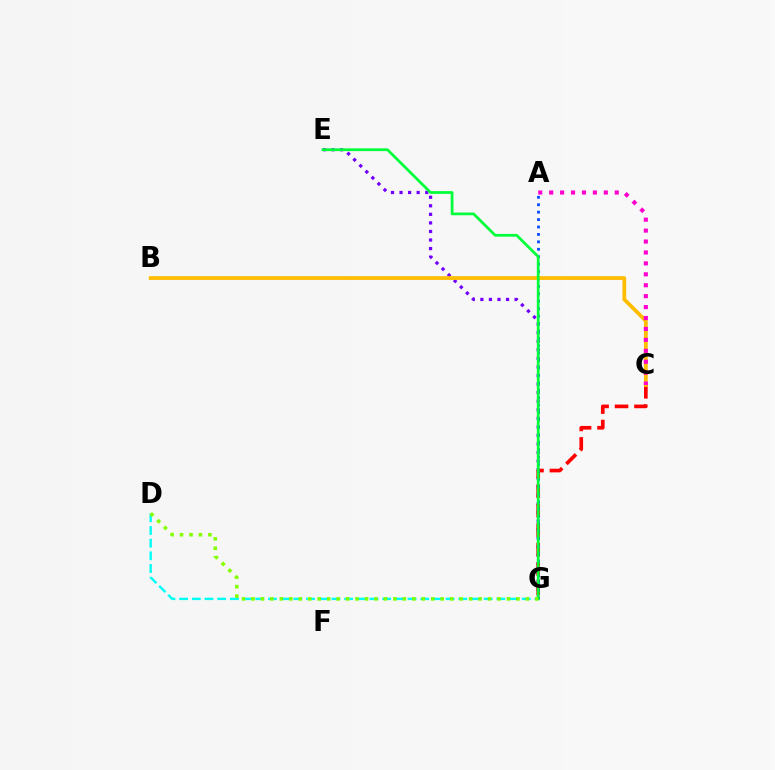{('E', 'G'): [{'color': '#7200ff', 'line_style': 'dotted', 'thickness': 2.33}, {'color': '#00ff39', 'line_style': 'solid', 'thickness': 1.98}], ('C', 'G'): [{'color': '#ff0000', 'line_style': 'dashed', 'thickness': 2.64}], ('A', 'G'): [{'color': '#004bff', 'line_style': 'dotted', 'thickness': 2.02}], ('B', 'C'): [{'color': '#ffbd00', 'line_style': 'solid', 'thickness': 2.71}], ('D', 'G'): [{'color': '#00fff6', 'line_style': 'dashed', 'thickness': 1.72}, {'color': '#84ff00', 'line_style': 'dotted', 'thickness': 2.57}], ('A', 'C'): [{'color': '#ff00cf', 'line_style': 'dotted', 'thickness': 2.97}]}